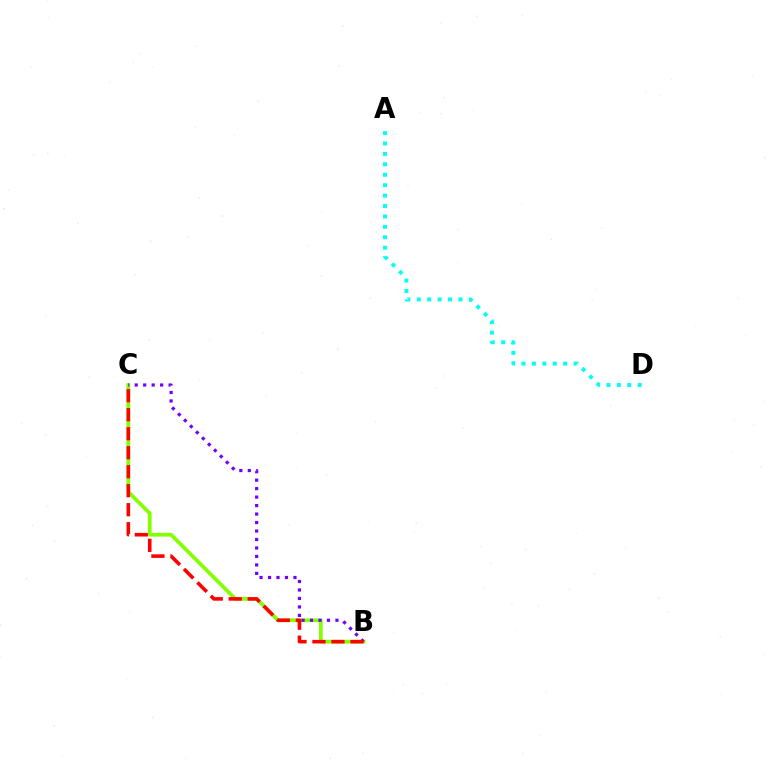{('A', 'D'): [{'color': '#00fff6', 'line_style': 'dotted', 'thickness': 2.83}], ('B', 'C'): [{'color': '#84ff00', 'line_style': 'solid', 'thickness': 2.68}, {'color': '#7200ff', 'line_style': 'dotted', 'thickness': 2.3}, {'color': '#ff0000', 'line_style': 'dashed', 'thickness': 2.58}]}